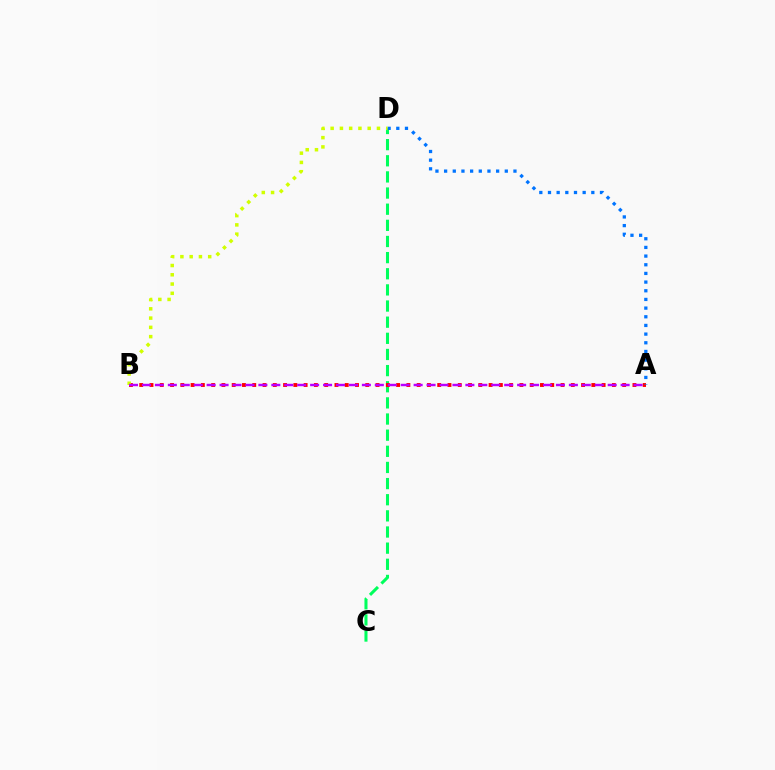{('C', 'D'): [{'color': '#00ff5c', 'line_style': 'dashed', 'thickness': 2.19}], ('A', 'B'): [{'color': '#ff0000', 'line_style': 'dotted', 'thickness': 2.79}, {'color': '#b900ff', 'line_style': 'dashed', 'thickness': 1.76}], ('A', 'D'): [{'color': '#0074ff', 'line_style': 'dotted', 'thickness': 2.36}], ('B', 'D'): [{'color': '#d1ff00', 'line_style': 'dotted', 'thickness': 2.52}]}